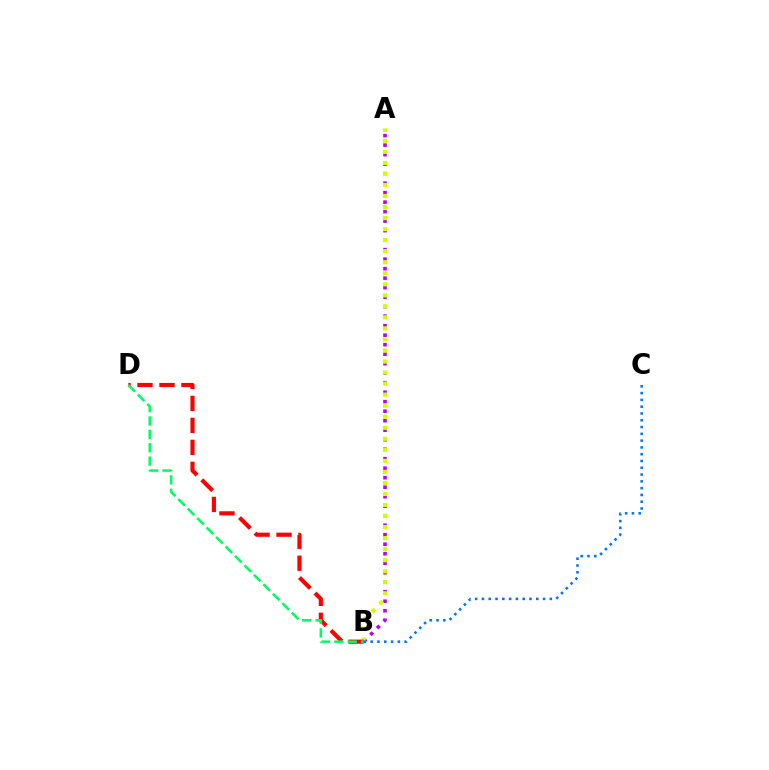{('A', 'B'): [{'color': '#b900ff', 'line_style': 'dotted', 'thickness': 2.58}, {'color': '#d1ff00', 'line_style': 'dotted', 'thickness': 3.0}], ('B', 'D'): [{'color': '#ff0000', 'line_style': 'dashed', 'thickness': 2.99}, {'color': '#00ff5c', 'line_style': 'dashed', 'thickness': 1.82}], ('B', 'C'): [{'color': '#0074ff', 'line_style': 'dotted', 'thickness': 1.84}]}